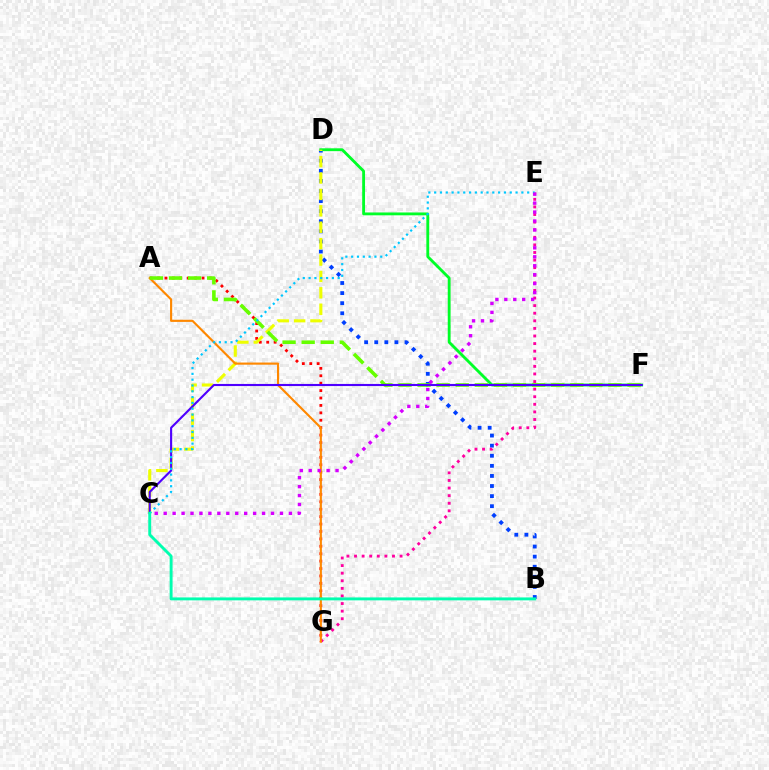{('B', 'D'): [{'color': '#003fff', 'line_style': 'dotted', 'thickness': 2.74}], ('D', 'F'): [{'color': '#00ff27', 'line_style': 'solid', 'thickness': 2.05}], ('E', 'G'): [{'color': '#ff00a0', 'line_style': 'dotted', 'thickness': 2.06}], ('A', 'G'): [{'color': '#ff0000', 'line_style': 'dotted', 'thickness': 2.01}, {'color': '#ff8800', 'line_style': 'solid', 'thickness': 1.54}], ('C', 'D'): [{'color': '#eeff00', 'line_style': 'dashed', 'thickness': 2.23}], ('A', 'F'): [{'color': '#66ff00', 'line_style': 'dashed', 'thickness': 2.59}], ('C', 'F'): [{'color': '#4f00ff', 'line_style': 'solid', 'thickness': 1.52}], ('C', 'E'): [{'color': '#00c7ff', 'line_style': 'dotted', 'thickness': 1.58}, {'color': '#d600ff', 'line_style': 'dotted', 'thickness': 2.43}], ('B', 'C'): [{'color': '#00ffaf', 'line_style': 'solid', 'thickness': 2.09}]}